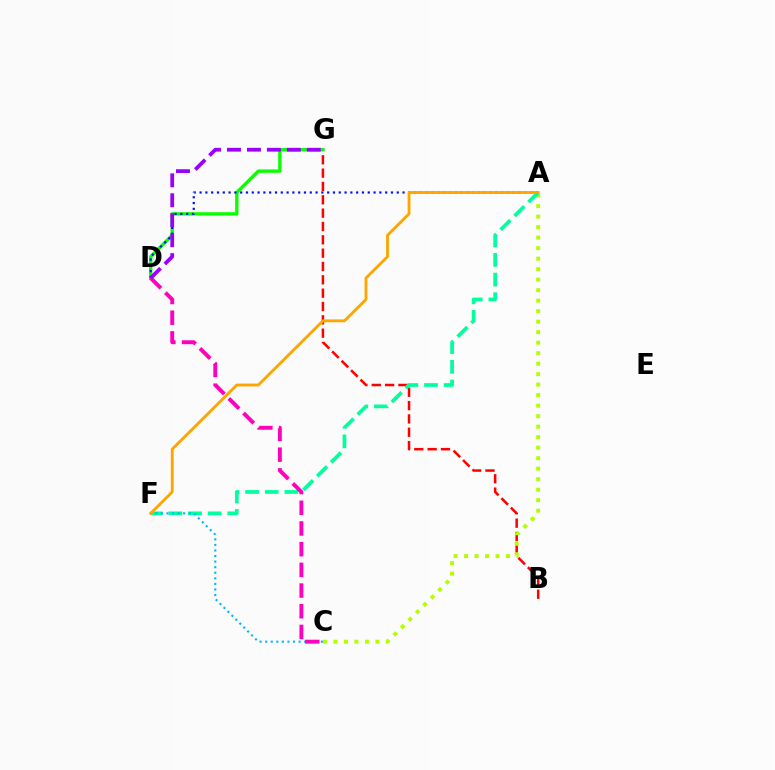{('B', 'G'): [{'color': '#ff0000', 'line_style': 'dashed', 'thickness': 1.81}], ('A', 'C'): [{'color': '#b3ff00', 'line_style': 'dotted', 'thickness': 2.85}], ('D', 'G'): [{'color': '#08ff00', 'line_style': 'solid', 'thickness': 2.39}, {'color': '#9b00ff', 'line_style': 'dashed', 'thickness': 2.71}], ('A', 'F'): [{'color': '#00ff9d', 'line_style': 'dashed', 'thickness': 2.67}, {'color': '#ffa500', 'line_style': 'solid', 'thickness': 2.04}], ('A', 'D'): [{'color': '#0010ff', 'line_style': 'dotted', 'thickness': 1.58}], ('C', 'F'): [{'color': '#00b5ff', 'line_style': 'dotted', 'thickness': 1.51}], ('C', 'D'): [{'color': '#ff00bd', 'line_style': 'dashed', 'thickness': 2.81}]}